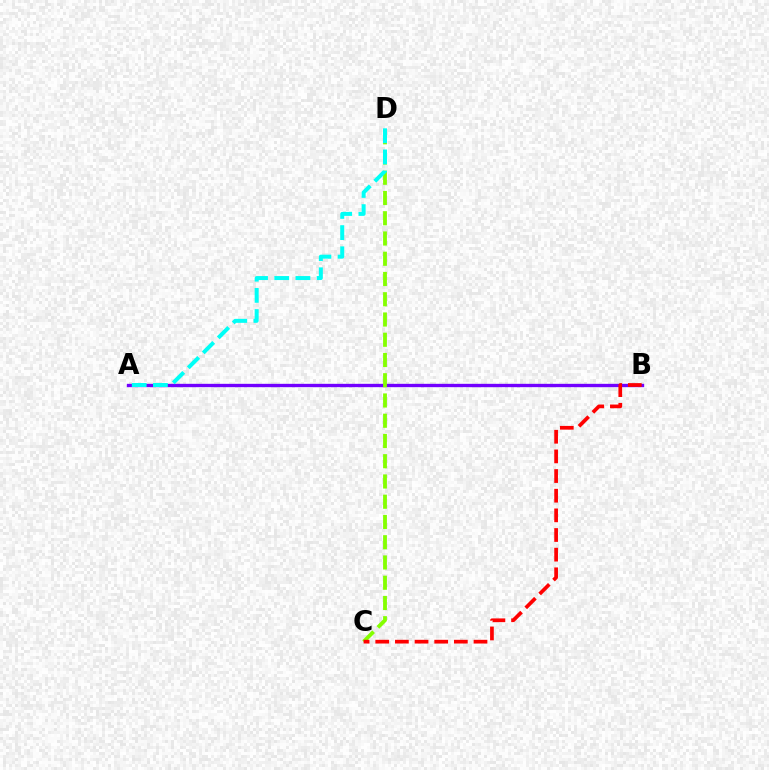{('A', 'B'): [{'color': '#7200ff', 'line_style': 'solid', 'thickness': 2.41}], ('C', 'D'): [{'color': '#84ff00', 'line_style': 'dashed', 'thickness': 2.75}], ('B', 'C'): [{'color': '#ff0000', 'line_style': 'dashed', 'thickness': 2.67}], ('A', 'D'): [{'color': '#00fff6', 'line_style': 'dashed', 'thickness': 2.88}]}